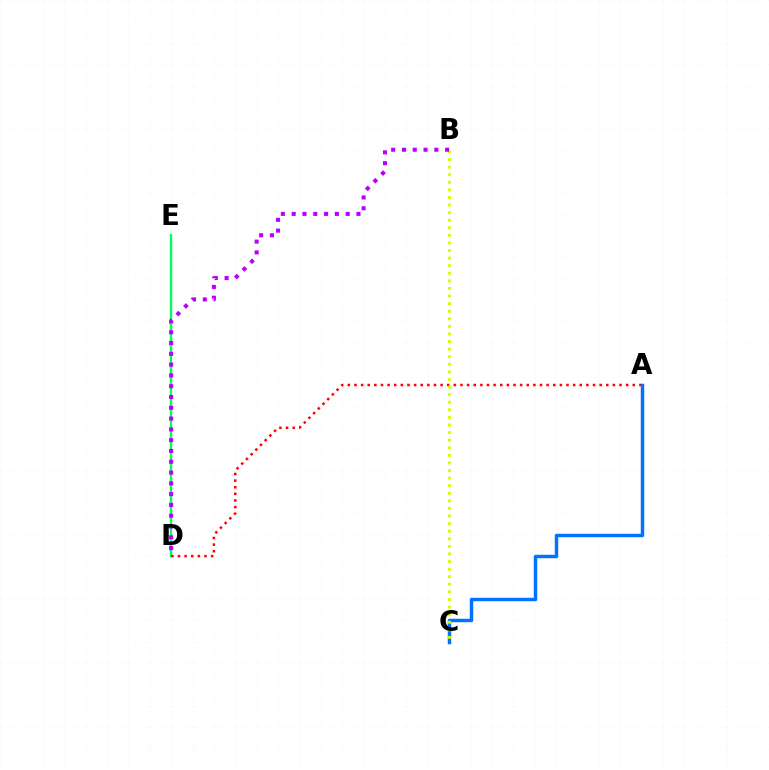{('D', 'E'): [{'color': '#00ff5c', 'line_style': 'solid', 'thickness': 1.7}], ('A', 'D'): [{'color': '#ff0000', 'line_style': 'dotted', 'thickness': 1.8}], ('A', 'C'): [{'color': '#0074ff', 'line_style': 'solid', 'thickness': 2.48}], ('B', 'C'): [{'color': '#d1ff00', 'line_style': 'dotted', 'thickness': 2.06}], ('B', 'D'): [{'color': '#b900ff', 'line_style': 'dotted', 'thickness': 2.93}]}